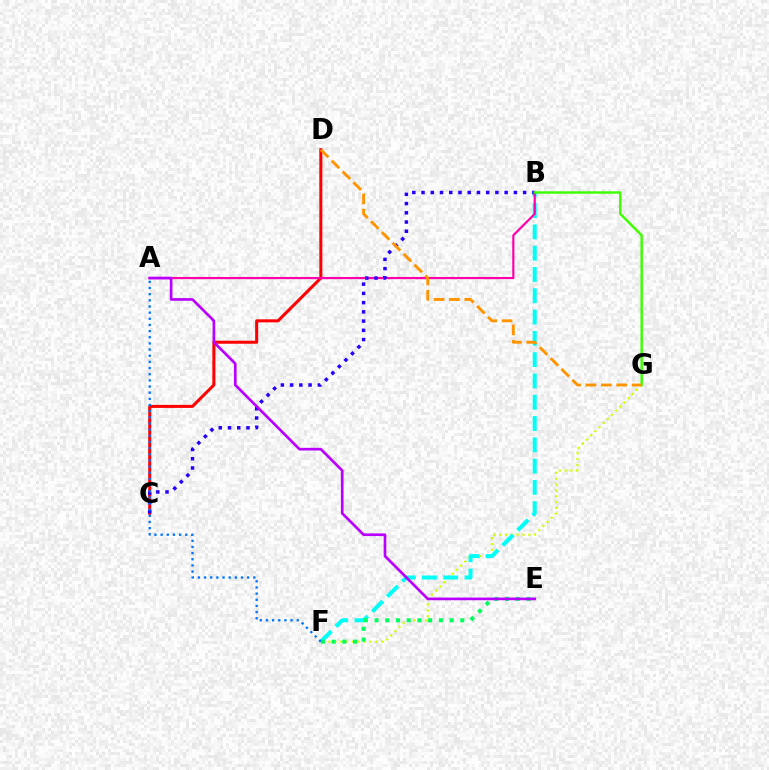{('F', 'G'): [{'color': '#d1ff00', 'line_style': 'dotted', 'thickness': 1.59}], ('C', 'D'): [{'color': '#ff0000', 'line_style': 'solid', 'thickness': 2.18}], ('B', 'F'): [{'color': '#00fff6', 'line_style': 'dashed', 'thickness': 2.89}], ('A', 'B'): [{'color': '#ff00ac', 'line_style': 'solid', 'thickness': 1.58}], ('B', 'C'): [{'color': '#2500ff', 'line_style': 'dotted', 'thickness': 2.51}], ('E', 'F'): [{'color': '#00ff5c', 'line_style': 'dotted', 'thickness': 2.91}], ('B', 'G'): [{'color': '#3dff00', 'line_style': 'solid', 'thickness': 1.75}], ('A', 'F'): [{'color': '#0074ff', 'line_style': 'dotted', 'thickness': 1.67}], ('D', 'G'): [{'color': '#ff9400', 'line_style': 'dashed', 'thickness': 2.09}], ('A', 'E'): [{'color': '#b900ff', 'line_style': 'solid', 'thickness': 1.93}]}